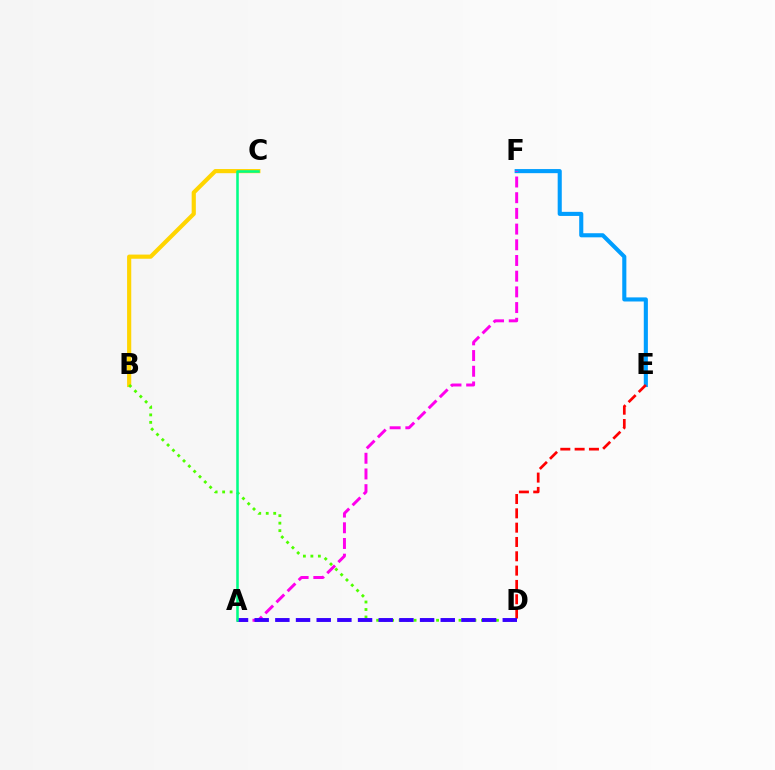{('E', 'F'): [{'color': '#009eff', 'line_style': 'solid', 'thickness': 2.95}], ('D', 'E'): [{'color': '#ff0000', 'line_style': 'dashed', 'thickness': 1.95}], ('A', 'F'): [{'color': '#ff00ed', 'line_style': 'dashed', 'thickness': 2.13}], ('B', 'C'): [{'color': '#ffd500', 'line_style': 'solid', 'thickness': 3.0}], ('B', 'D'): [{'color': '#4fff00', 'line_style': 'dotted', 'thickness': 2.03}], ('A', 'D'): [{'color': '#3700ff', 'line_style': 'dashed', 'thickness': 2.81}], ('A', 'C'): [{'color': '#00ff86', 'line_style': 'solid', 'thickness': 1.84}]}